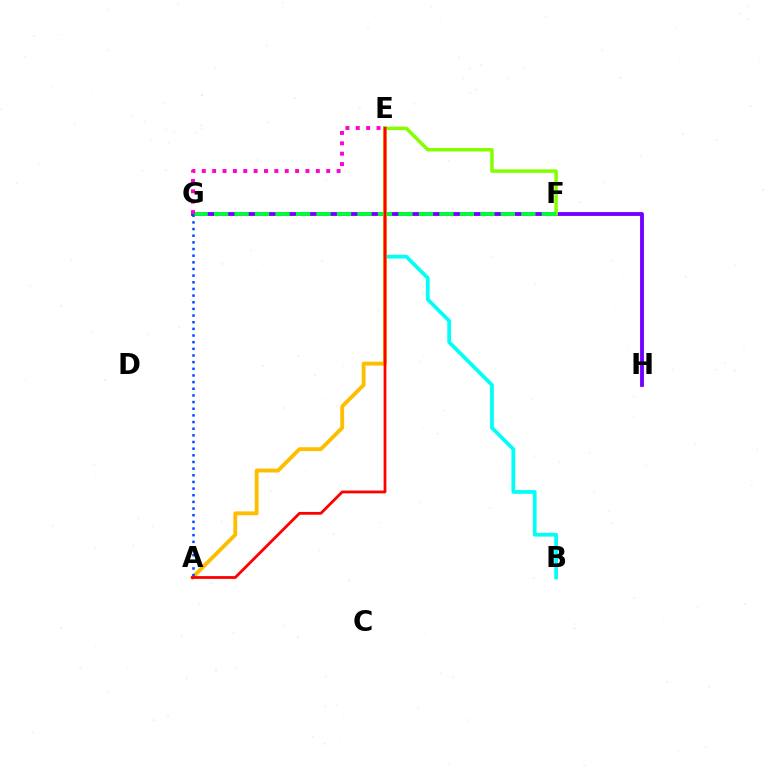{('G', 'H'): [{'color': '#7200ff', 'line_style': 'solid', 'thickness': 2.76}], ('E', 'F'): [{'color': '#84ff00', 'line_style': 'solid', 'thickness': 2.51}], ('F', 'G'): [{'color': '#00ff39', 'line_style': 'dashed', 'thickness': 2.78}], ('B', 'E'): [{'color': '#00fff6', 'line_style': 'solid', 'thickness': 2.69}], ('E', 'G'): [{'color': '#ff00cf', 'line_style': 'dotted', 'thickness': 2.82}], ('A', 'E'): [{'color': '#ffbd00', 'line_style': 'solid', 'thickness': 2.77}, {'color': '#ff0000', 'line_style': 'solid', 'thickness': 2.01}], ('A', 'G'): [{'color': '#004bff', 'line_style': 'dotted', 'thickness': 1.81}]}